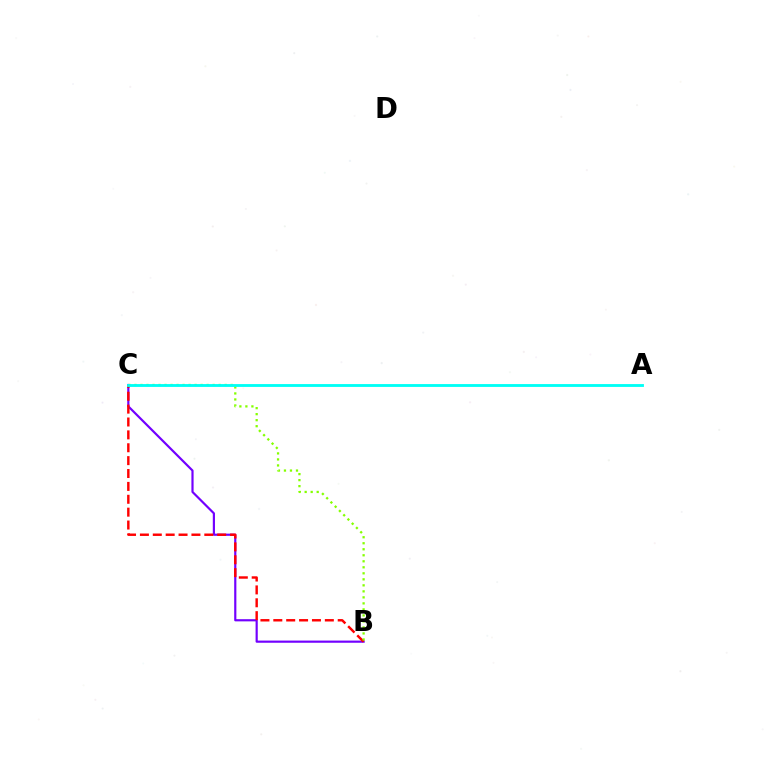{('B', 'C'): [{'color': '#7200ff', 'line_style': 'solid', 'thickness': 1.57}, {'color': '#ff0000', 'line_style': 'dashed', 'thickness': 1.75}, {'color': '#84ff00', 'line_style': 'dotted', 'thickness': 1.63}], ('A', 'C'): [{'color': '#00fff6', 'line_style': 'solid', 'thickness': 2.05}]}